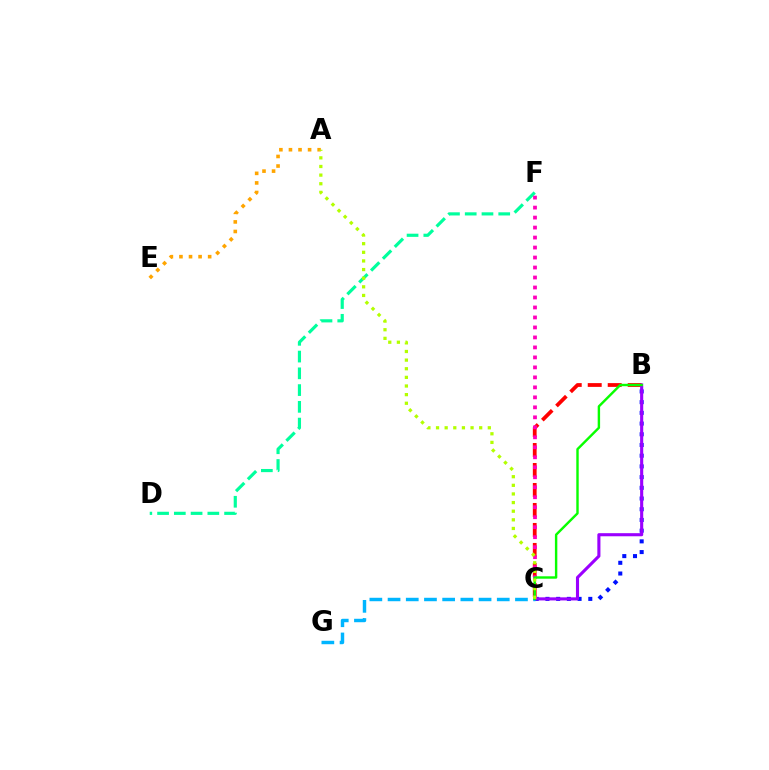{('B', 'C'): [{'color': '#0010ff', 'line_style': 'dotted', 'thickness': 2.91}, {'color': '#ff0000', 'line_style': 'dashed', 'thickness': 2.72}, {'color': '#9b00ff', 'line_style': 'solid', 'thickness': 2.23}, {'color': '#08ff00', 'line_style': 'solid', 'thickness': 1.74}], ('A', 'E'): [{'color': '#ffa500', 'line_style': 'dotted', 'thickness': 2.6}], ('D', 'F'): [{'color': '#00ff9d', 'line_style': 'dashed', 'thickness': 2.28}], ('C', 'G'): [{'color': '#00b5ff', 'line_style': 'dashed', 'thickness': 2.47}], ('C', 'F'): [{'color': '#ff00bd', 'line_style': 'dotted', 'thickness': 2.71}], ('A', 'C'): [{'color': '#b3ff00', 'line_style': 'dotted', 'thickness': 2.34}]}